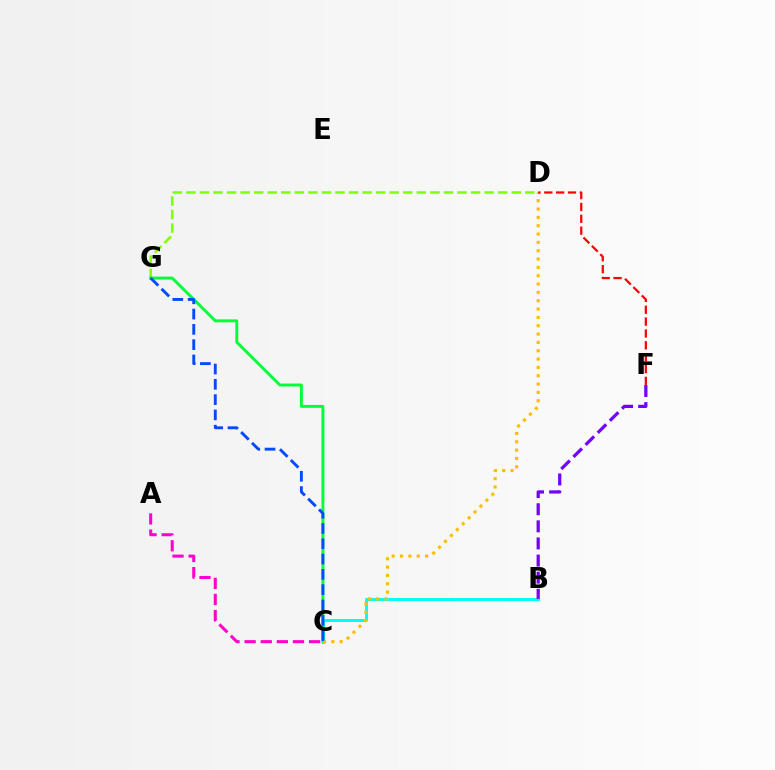{('B', 'C'): [{'color': '#00fff6', 'line_style': 'solid', 'thickness': 2.13}], ('D', 'G'): [{'color': '#84ff00', 'line_style': 'dashed', 'thickness': 1.84}], ('C', 'G'): [{'color': '#00ff39', 'line_style': 'solid', 'thickness': 2.1}, {'color': '#004bff', 'line_style': 'dashed', 'thickness': 2.08}], ('C', 'D'): [{'color': '#ffbd00', 'line_style': 'dotted', 'thickness': 2.26}], ('B', 'F'): [{'color': '#7200ff', 'line_style': 'dashed', 'thickness': 2.32}], ('D', 'F'): [{'color': '#ff0000', 'line_style': 'dashed', 'thickness': 1.61}], ('A', 'C'): [{'color': '#ff00cf', 'line_style': 'dashed', 'thickness': 2.19}]}